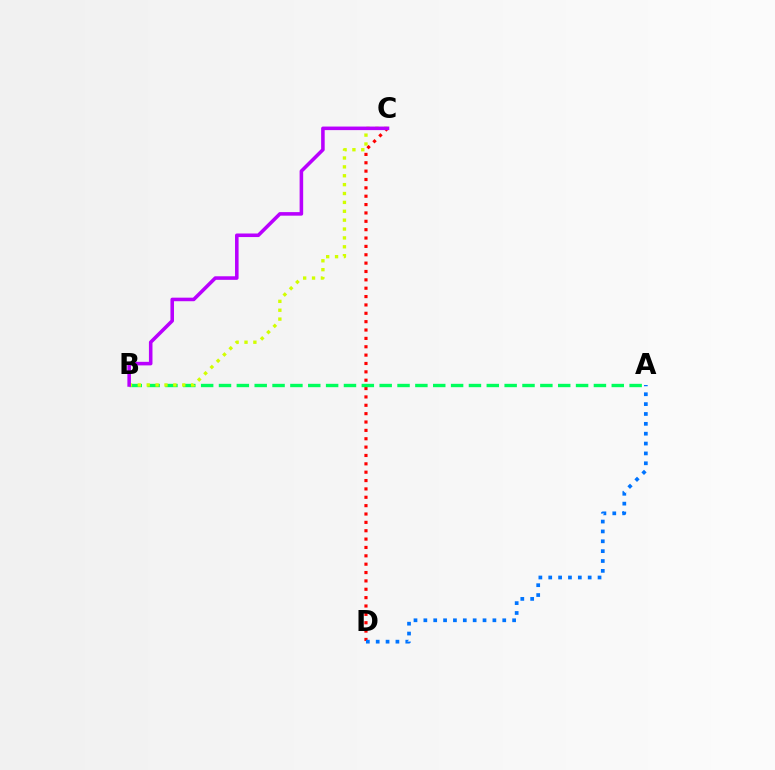{('C', 'D'): [{'color': '#ff0000', 'line_style': 'dotted', 'thickness': 2.27}], ('A', 'B'): [{'color': '#00ff5c', 'line_style': 'dashed', 'thickness': 2.43}], ('B', 'C'): [{'color': '#d1ff00', 'line_style': 'dotted', 'thickness': 2.41}, {'color': '#b900ff', 'line_style': 'solid', 'thickness': 2.56}], ('A', 'D'): [{'color': '#0074ff', 'line_style': 'dotted', 'thickness': 2.68}]}